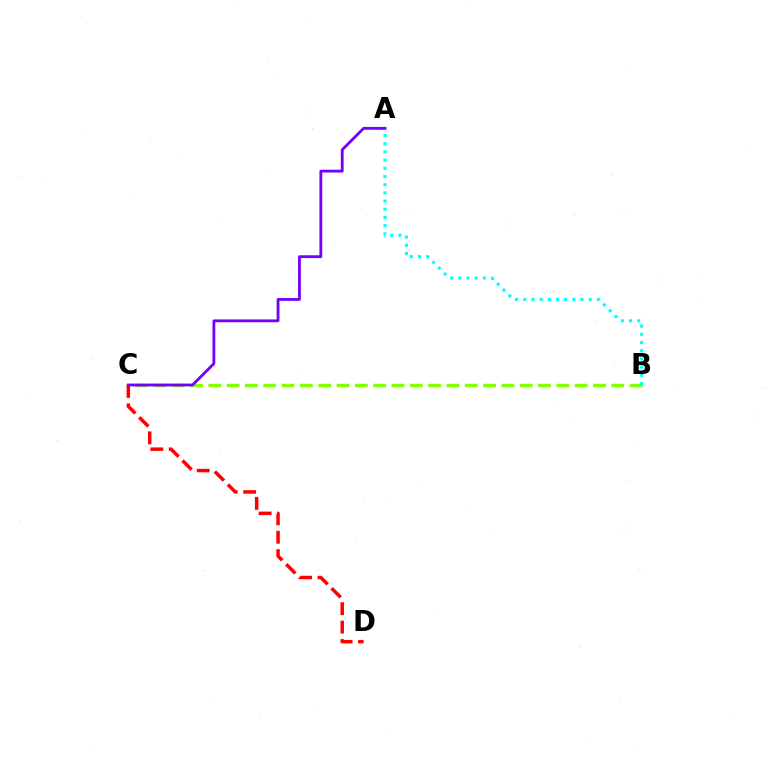{('B', 'C'): [{'color': '#84ff00', 'line_style': 'dashed', 'thickness': 2.49}], ('C', 'D'): [{'color': '#ff0000', 'line_style': 'dashed', 'thickness': 2.5}], ('A', 'B'): [{'color': '#00fff6', 'line_style': 'dotted', 'thickness': 2.23}], ('A', 'C'): [{'color': '#7200ff', 'line_style': 'solid', 'thickness': 2.03}]}